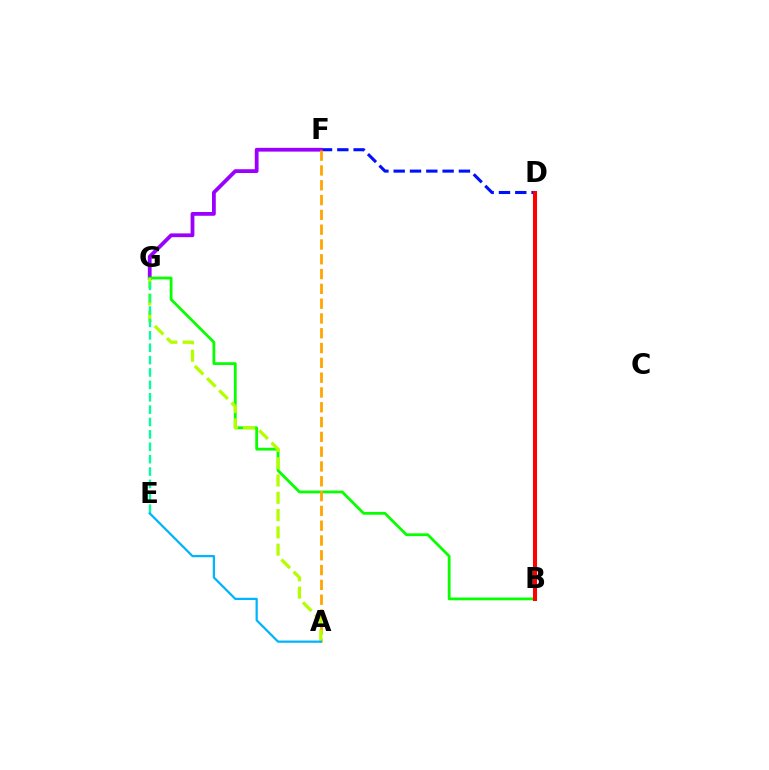{('B', 'F'): [{'color': '#0010ff', 'line_style': 'dashed', 'thickness': 2.22}], ('B', 'D'): [{'color': '#ff00bd', 'line_style': 'solid', 'thickness': 1.57}, {'color': '#ff0000', 'line_style': 'solid', 'thickness': 2.91}], ('F', 'G'): [{'color': '#9b00ff', 'line_style': 'solid', 'thickness': 2.72}], ('B', 'G'): [{'color': '#08ff00', 'line_style': 'solid', 'thickness': 2.01}], ('A', 'F'): [{'color': '#ffa500', 'line_style': 'dashed', 'thickness': 2.01}], ('A', 'G'): [{'color': '#b3ff00', 'line_style': 'dashed', 'thickness': 2.35}], ('E', 'G'): [{'color': '#00ff9d', 'line_style': 'dashed', 'thickness': 1.68}], ('A', 'E'): [{'color': '#00b5ff', 'line_style': 'solid', 'thickness': 1.61}]}